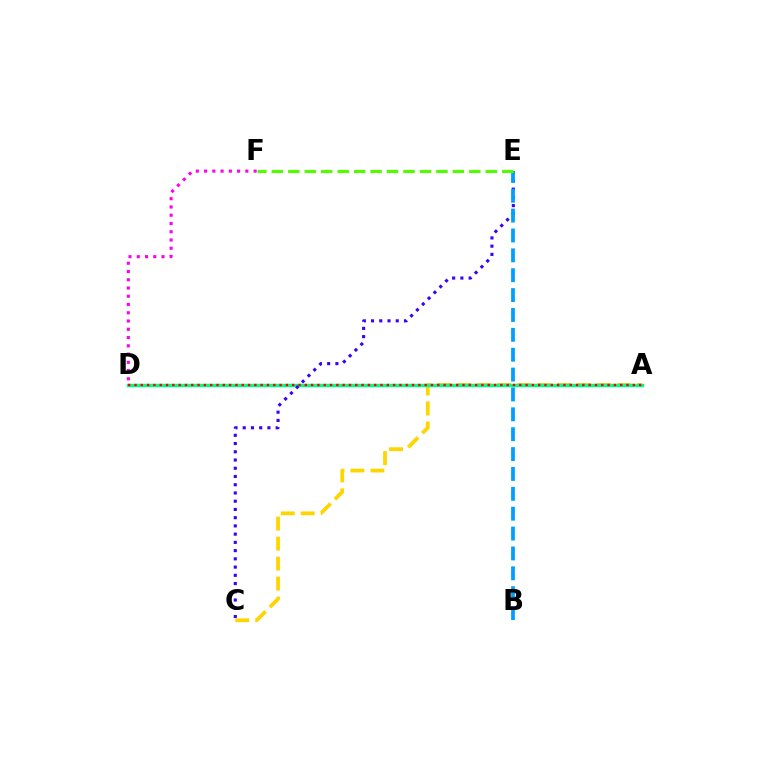{('A', 'C'): [{'color': '#ffd500', 'line_style': 'dashed', 'thickness': 2.71}], ('A', 'D'): [{'color': '#00ff86', 'line_style': 'solid', 'thickness': 2.5}, {'color': '#ff0000', 'line_style': 'dotted', 'thickness': 1.71}], ('D', 'F'): [{'color': '#ff00ed', 'line_style': 'dotted', 'thickness': 2.24}], ('C', 'E'): [{'color': '#3700ff', 'line_style': 'dotted', 'thickness': 2.24}], ('B', 'E'): [{'color': '#009eff', 'line_style': 'dashed', 'thickness': 2.7}], ('E', 'F'): [{'color': '#4fff00', 'line_style': 'dashed', 'thickness': 2.24}]}